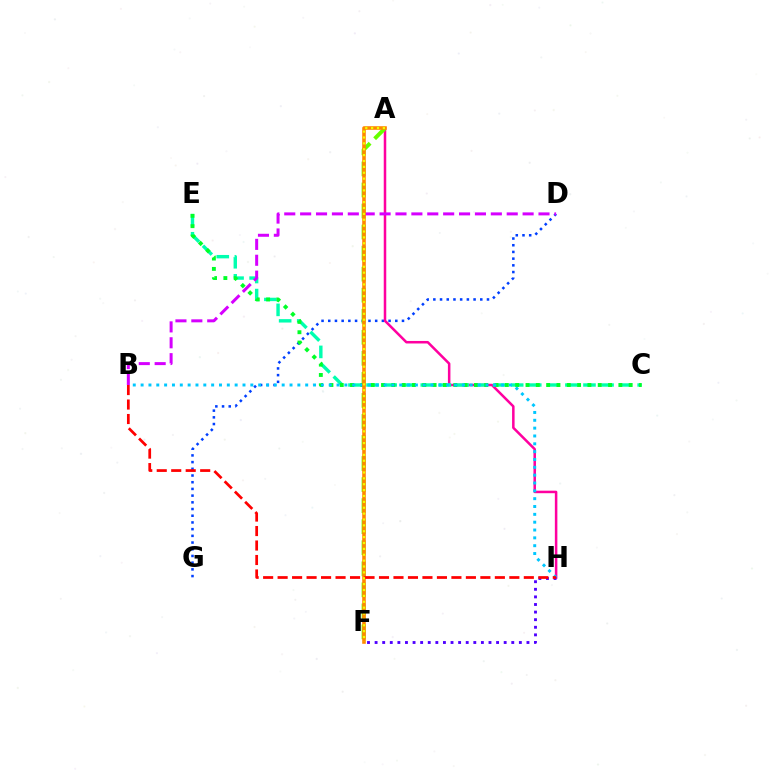{('D', 'G'): [{'color': '#003fff', 'line_style': 'dotted', 'thickness': 1.82}], ('A', 'H'): [{'color': '#ff00a0', 'line_style': 'solid', 'thickness': 1.81}], ('F', 'H'): [{'color': '#4f00ff', 'line_style': 'dotted', 'thickness': 2.06}], ('C', 'E'): [{'color': '#00ffaf', 'line_style': 'dashed', 'thickness': 2.46}, {'color': '#00ff27', 'line_style': 'dotted', 'thickness': 2.8}], ('A', 'F'): [{'color': '#66ff00', 'line_style': 'dashed', 'thickness': 2.86}, {'color': '#ff8800', 'line_style': 'solid', 'thickness': 2.59}, {'color': '#eeff00', 'line_style': 'dotted', 'thickness': 1.6}], ('B', 'H'): [{'color': '#00c7ff', 'line_style': 'dotted', 'thickness': 2.13}, {'color': '#ff0000', 'line_style': 'dashed', 'thickness': 1.97}], ('B', 'D'): [{'color': '#d600ff', 'line_style': 'dashed', 'thickness': 2.16}]}